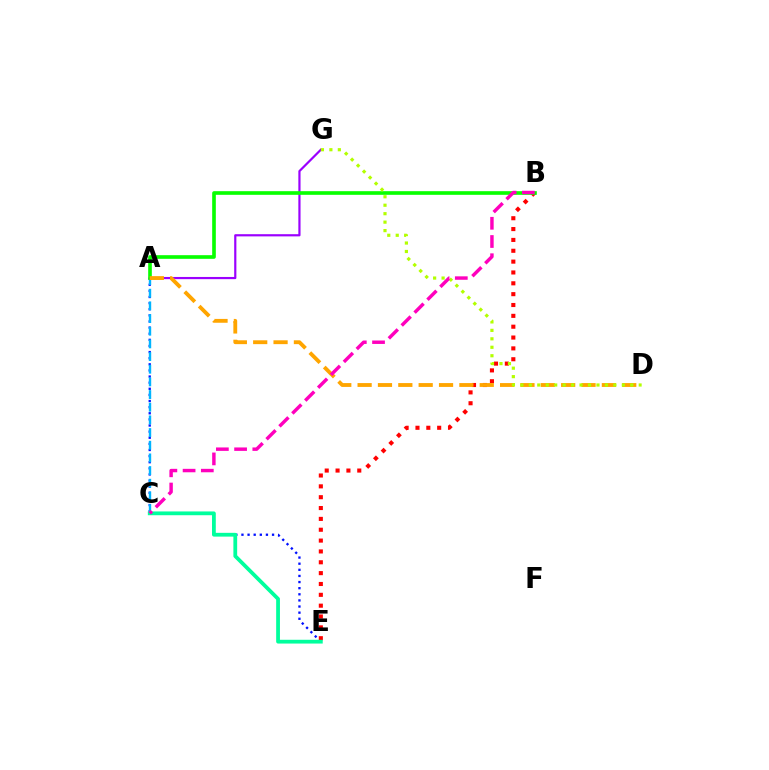{('A', 'E'): [{'color': '#0010ff', 'line_style': 'dotted', 'thickness': 1.66}], ('B', 'E'): [{'color': '#ff0000', 'line_style': 'dotted', 'thickness': 2.95}], ('A', 'C'): [{'color': '#00b5ff', 'line_style': 'dashed', 'thickness': 1.72}], ('A', 'G'): [{'color': '#9b00ff', 'line_style': 'solid', 'thickness': 1.58}], ('C', 'E'): [{'color': '#00ff9d', 'line_style': 'solid', 'thickness': 2.72}], ('A', 'B'): [{'color': '#08ff00', 'line_style': 'solid', 'thickness': 2.62}], ('A', 'D'): [{'color': '#ffa500', 'line_style': 'dashed', 'thickness': 2.77}], ('D', 'G'): [{'color': '#b3ff00', 'line_style': 'dotted', 'thickness': 2.3}], ('B', 'C'): [{'color': '#ff00bd', 'line_style': 'dashed', 'thickness': 2.48}]}